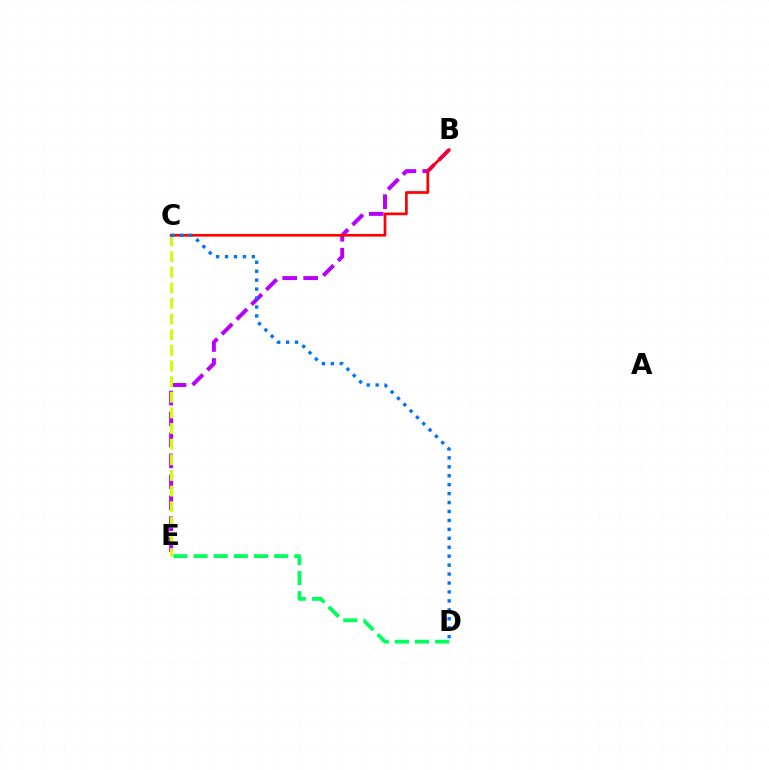{('B', 'E'): [{'color': '#b900ff', 'line_style': 'dashed', 'thickness': 2.84}], ('D', 'E'): [{'color': '#00ff5c', 'line_style': 'dashed', 'thickness': 2.74}], ('C', 'E'): [{'color': '#d1ff00', 'line_style': 'dashed', 'thickness': 2.12}], ('B', 'C'): [{'color': '#ff0000', 'line_style': 'solid', 'thickness': 1.94}], ('C', 'D'): [{'color': '#0074ff', 'line_style': 'dotted', 'thickness': 2.43}]}